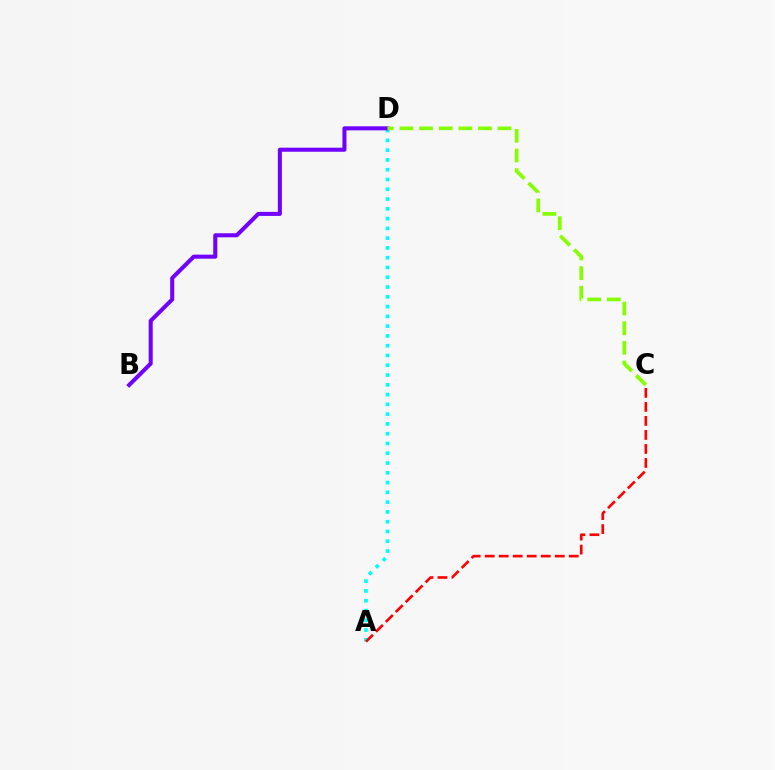{('A', 'D'): [{'color': '#00fff6', 'line_style': 'dotted', 'thickness': 2.66}], ('A', 'C'): [{'color': '#ff0000', 'line_style': 'dashed', 'thickness': 1.9}], ('B', 'D'): [{'color': '#7200ff', 'line_style': 'solid', 'thickness': 2.91}], ('C', 'D'): [{'color': '#84ff00', 'line_style': 'dashed', 'thickness': 2.67}]}